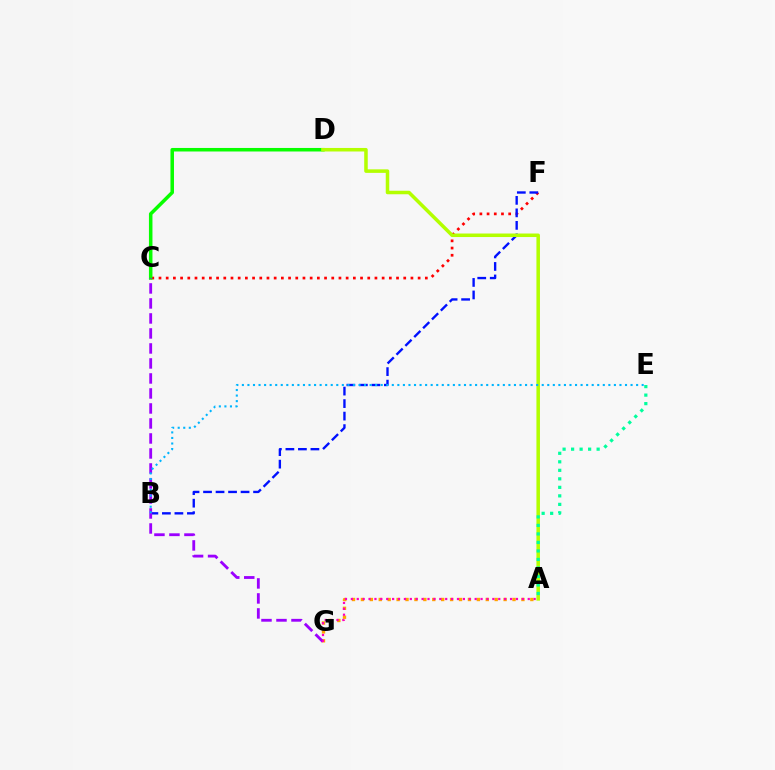{('C', 'F'): [{'color': '#ff0000', 'line_style': 'dotted', 'thickness': 1.96}], ('B', 'F'): [{'color': '#0010ff', 'line_style': 'dashed', 'thickness': 1.7}], ('C', 'D'): [{'color': '#08ff00', 'line_style': 'solid', 'thickness': 2.54}], ('A', 'G'): [{'color': '#ffa500', 'line_style': 'dotted', 'thickness': 2.42}, {'color': '#ff00bd', 'line_style': 'dotted', 'thickness': 1.6}], ('C', 'G'): [{'color': '#9b00ff', 'line_style': 'dashed', 'thickness': 2.04}], ('A', 'D'): [{'color': '#b3ff00', 'line_style': 'solid', 'thickness': 2.54}], ('B', 'E'): [{'color': '#00b5ff', 'line_style': 'dotted', 'thickness': 1.51}], ('A', 'E'): [{'color': '#00ff9d', 'line_style': 'dotted', 'thickness': 2.31}]}